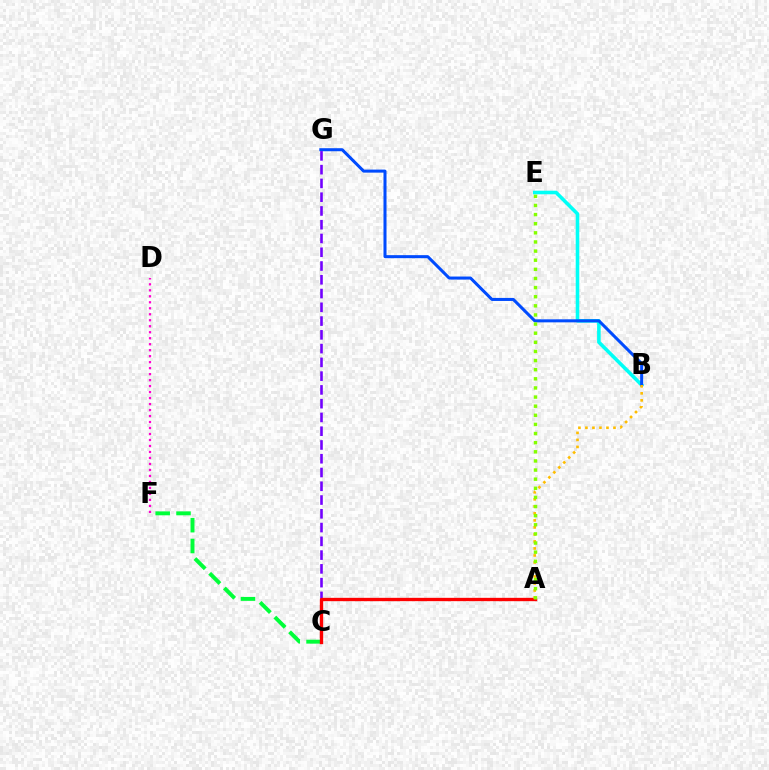{('C', 'F'): [{'color': '#00ff39', 'line_style': 'dashed', 'thickness': 2.83}], ('D', 'F'): [{'color': '#ff00cf', 'line_style': 'dotted', 'thickness': 1.63}], ('B', 'E'): [{'color': '#00fff6', 'line_style': 'solid', 'thickness': 2.57}], ('B', 'G'): [{'color': '#004bff', 'line_style': 'solid', 'thickness': 2.18}], ('C', 'G'): [{'color': '#7200ff', 'line_style': 'dashed', 'thickness': 1.87}], ('A', 'C'): [{'color': '#ff0000', 'line_style': 'solid', 'thickness': 2.4}], ('A', 'B'): [{'color': '#ffbd00', 'line_style': 'dotted', 'thickness': 1.91}], ('A', 'E'): [{'color': '#84ff00', 'line_style': 'dotted', 'thickness': 2.48}]}